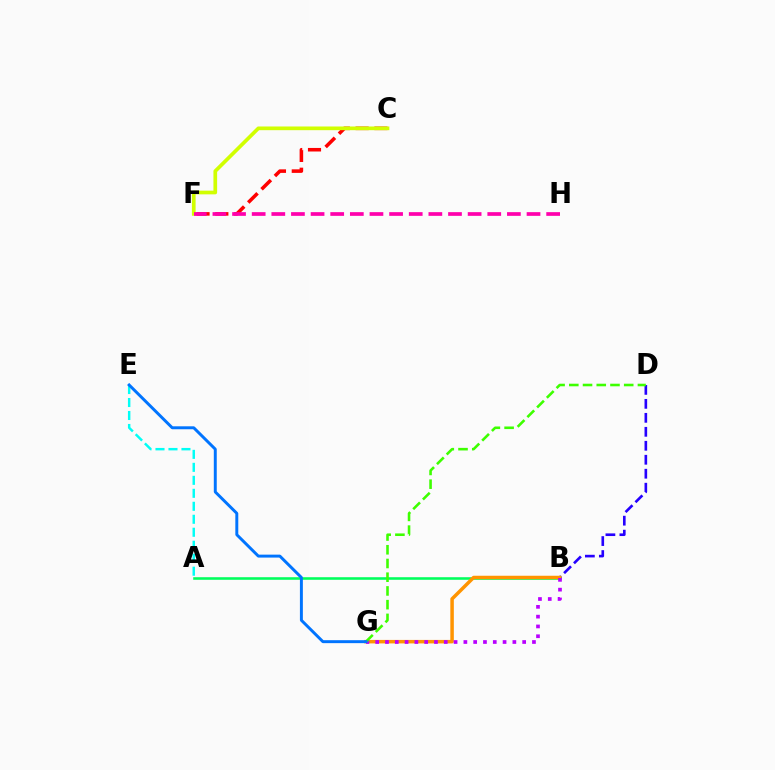{('A', 'B'): [{'color': '#00ff5c', 'line_style': 'solid', 'thickness': 1.86}], ('A', 'E'): [{'color': '#00fff6', 'line_style': 'dashed', 'thickness': 1.76}], ('C', 'F'): [{'color': '#ff0000', 'line_style': 'dashed', 'thickness': 2.56}, {'color': '#d1ff00', 'line_style': 'solid', 'thickness': 2.66}], ('B', 'D'): [{'color': '#2500ff', 'line_style': 'dashed', 'thickness': 1.9}], ('B', 'G'): [{'color': '#ff9400', 'line_style': 'solid', 'thickness': 2.52}, {'color': '#b900ff', 'line_style': 'dotted', 'thickness': 2.66}], ('F', 'H'): [{'color': '#ff00ac', 'line_style': 'dashed', 'thickness': 2.67}], ('D', 'G'): [{'color': '#3dff00', 'line_style': 'dashed', 'thickness': 1.86}], ('E', 'G'): [{'color': '#0074ff', 'line_style': 'solid', 'thickness': 2.12}]}